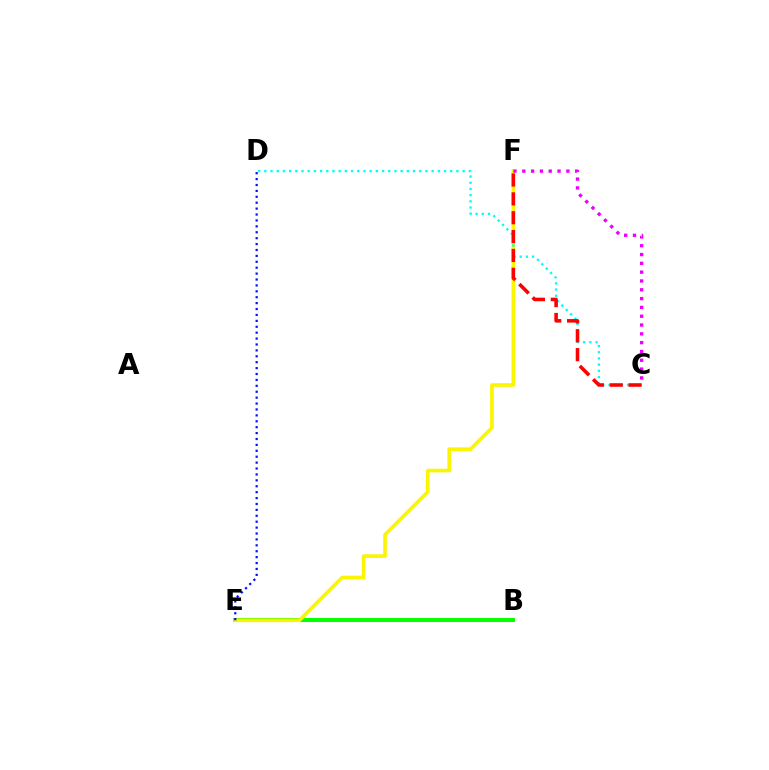{('B', 'E'): [{'color': '#08ff00', 'line_style': 'solid', 'thickness': 2.91}], ('E', 'F'): [{'color': '#fcf500', 'line_style': 'solid', 'thickness': 2.61}], ('C', 'D'): [{'color': '#00fff6', 'line_style': 'dotted', 'thickness': 1.68}], ('C', 'F'): [{'color': '#ff0000', 'line_style': 'dashed', 'thickness': 2.56}, {'color': '#ee00ff', 'line_style': 'dotted', 'thickness': 2.39}], ('D', 'E'): [{'color': '#0010ff', 'line_style': 'dotted', 'thickness': 1.6}]}